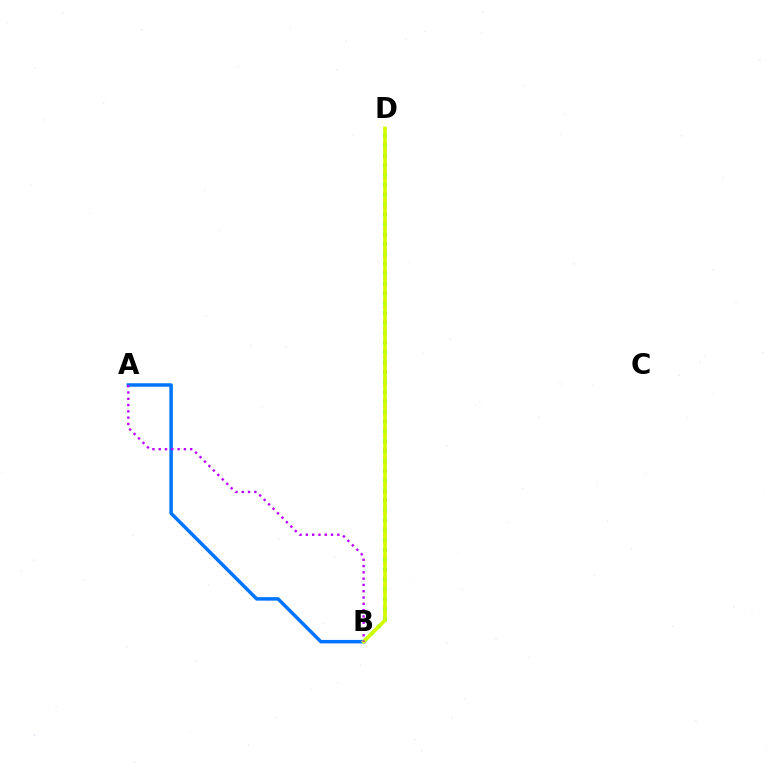{('B', 'D'): [{'color': '#00ff5c', 'line_style': 'dotted', 'thickness': 2.68}, {'color': '#ff0000', 'line_style': 'dotted', 'thickness': 1.94}, {'color': '#d1ff00', 'line_style': 'solid', 'thickness': 2.59}], ('A', 'B'): [{'color': '#0074ff', 'line_style': 'solid', 'thickness': 2.5}, {'color': '#b900ff', 'line_style': 'dotted', 'thickness': 1.71}]}